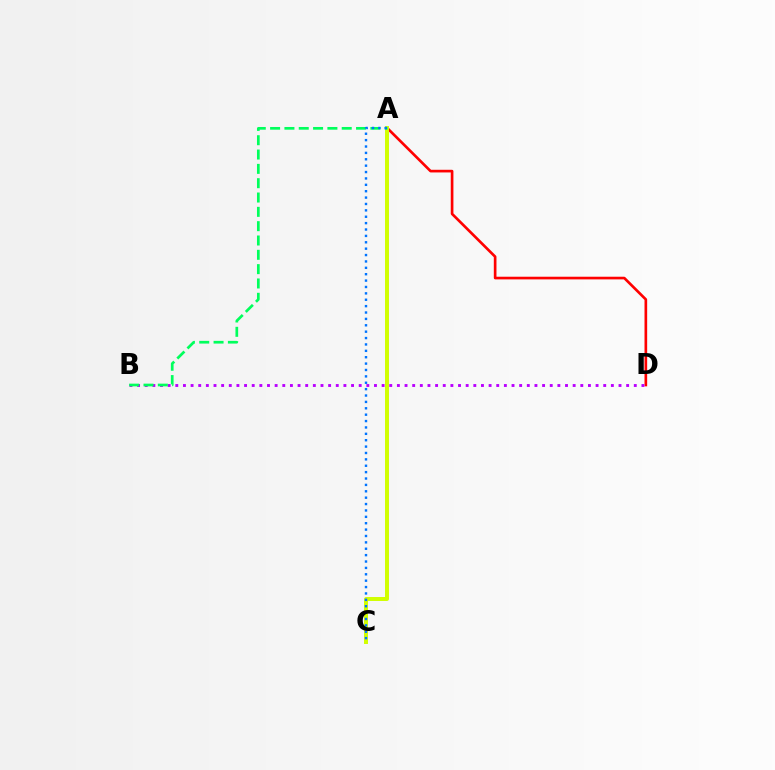{('A', 'D'): [{'color': '#ff0000', 'line_style': 'solid', 'thickness': 1.92}], ('B', 'D'): [{'color': '#b900ff', 'line_style': 'dotted', 'thickness': 2.08}], ('A', 'C'): [{'color': '#d1ff00', 'line_style': 'solid', 'thickness': 2.85}, {'color': '#0074ff', 'line_style': 'dotted', 'thickness': 1.73}], ('A', 'B'): [{'color': '#00ff5c', 'line_style': 'dashed', 'thickness': 1.95}]}